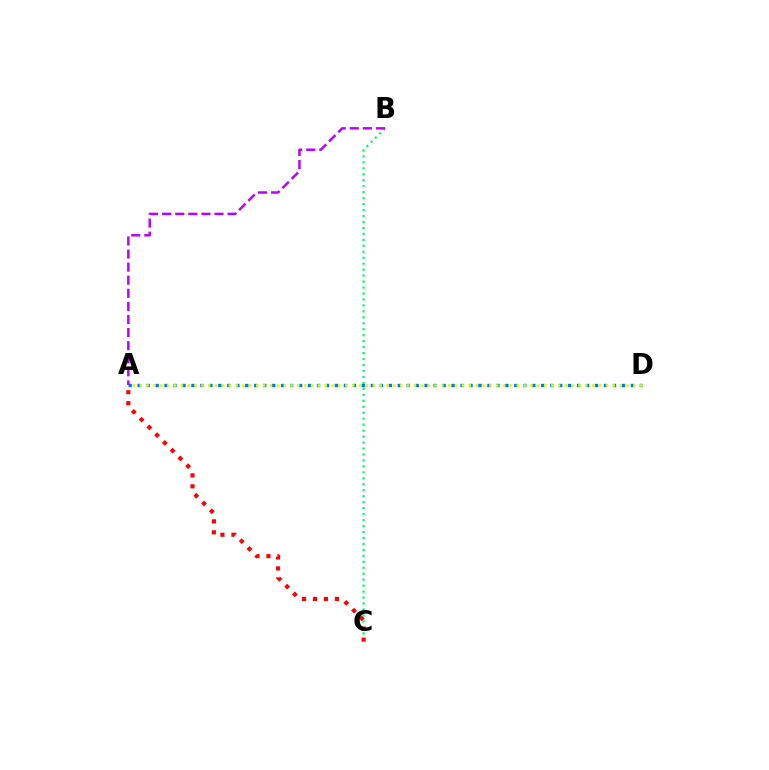{('A', 'D'): [{'color': '#0074ff', 'line_style': 'dotted', 'thickness': 2.44}, {'color': '#d1ff00', 'line_style': 'dotted', 'thickness': 1.86}], ('B', 'C'): [{'color': '#00ff5c', 'line_style': 'dotted', 'thickness': 1.62}], ('A', 'B'): [{'color': '#b900ff', 'line_style': 'dashed', 'thickness': 1.78}], ('A', 'C'): [{'color': '#ff0000', 'line_style': 'dotted', 'thickness': 2.98}]}